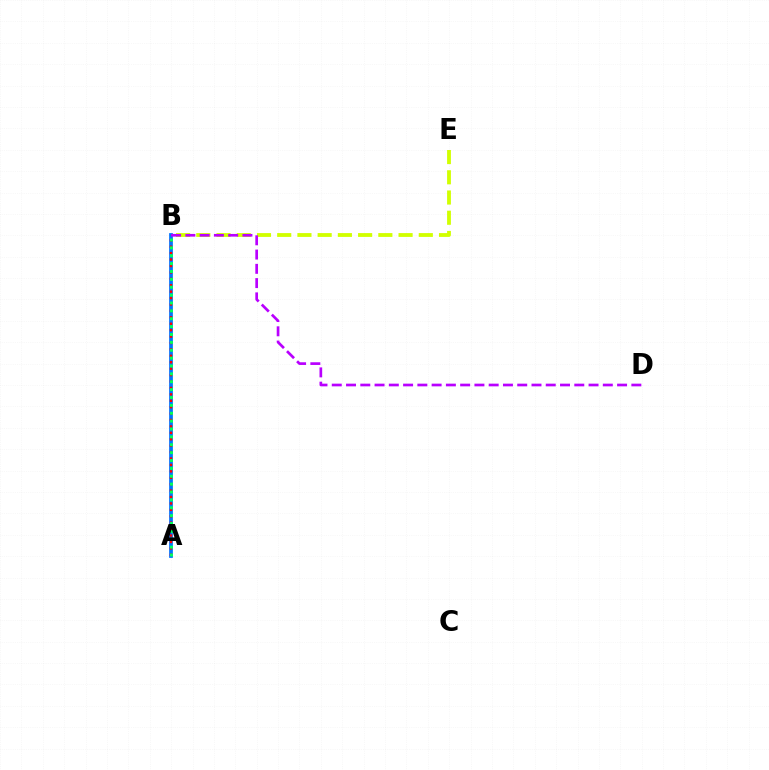{('A', 'B'): [{'color': '#0074ff', 'line_style': 'solid', 'thickness': 2.69}, {'color': '#ff0000', 'line_style': 'dotted', 'thickness': 1.74}, {'color': '#00ff5c', 'line_style': 'dotted', 'thickness': 2.14}], ('B', 'E'): [{'color': '#d1ff00', 'line_style': 'dashed', 'thickness': 2.75}], ('B', 'D'): [{'color': '#b900ff', 'line_style': 'dashed', 'thickness': 1.94}]}